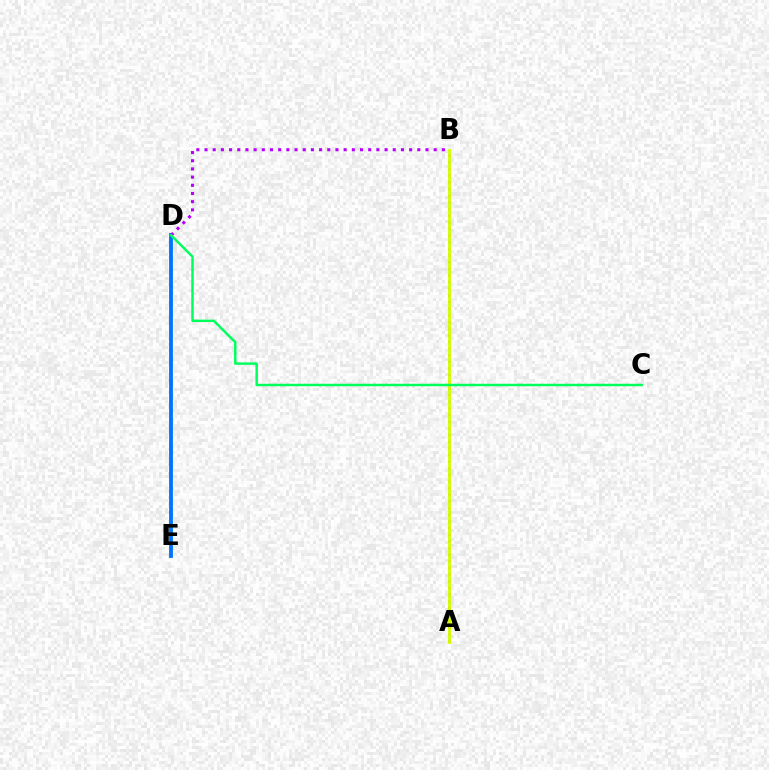{('A', 'B'): [{'color': '#ff0000', 'line_style': 'dotted', 'thickness': 1.81}, {'color': '#d1ff00', 'line_style': 'solid', 'thickness': 2.03}], ('D', 'E'): [{'color': '#0074ff', 'line_style': 'solid', 'thickness': 2.76}], ('B', 'D'): [{'color': '#b900ff', 'line_style': 'dotted', 'thickness': 2.22}], ('C', 'D'): [{'color': '#00ff5c', 'line_style': 'solid', 'thickness': 1.77}]}